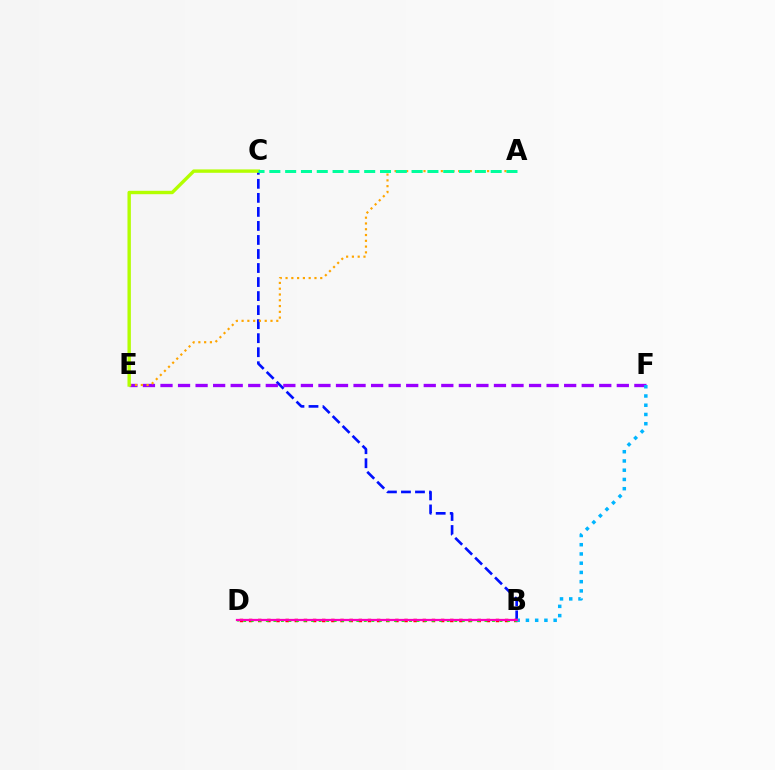{('B', 'C'): [{'color': '#0010ff', 'line_style': 'dashed', 'thickness': 1.91}], ('E', 'F'): [{'color': '#9b00ff', 'line_style': 'dashed', 'thickness': 2.38}], ('A', 'E'): [{'color': '#ffa500', 'line_style': 'dotted', 'thickness': 1.57}], ('C', 'E'): [{'color': '#b3ff00', 'line_style': 'solid', 'thickness': 2.44}], ('B', 'D'): [{'color': '#ff0000', 'line_style': 'dotted', 'thickness': 2.48}, {'color': '#08ff00', 'line_style': 'dotted', 'thickness': 2.05}, {'color': '#ff00bd', 'line_style': 'solid', 'thickness': 1.61}], ('B', 'F'): [{'color': '#00b5ff', 'line_style': 'dotted', 'thickness': 2.51}], ('A', 'C'): [{'color': '#00ff9d', 'line_style': 'dashed', 'thickness': 2.15}]}